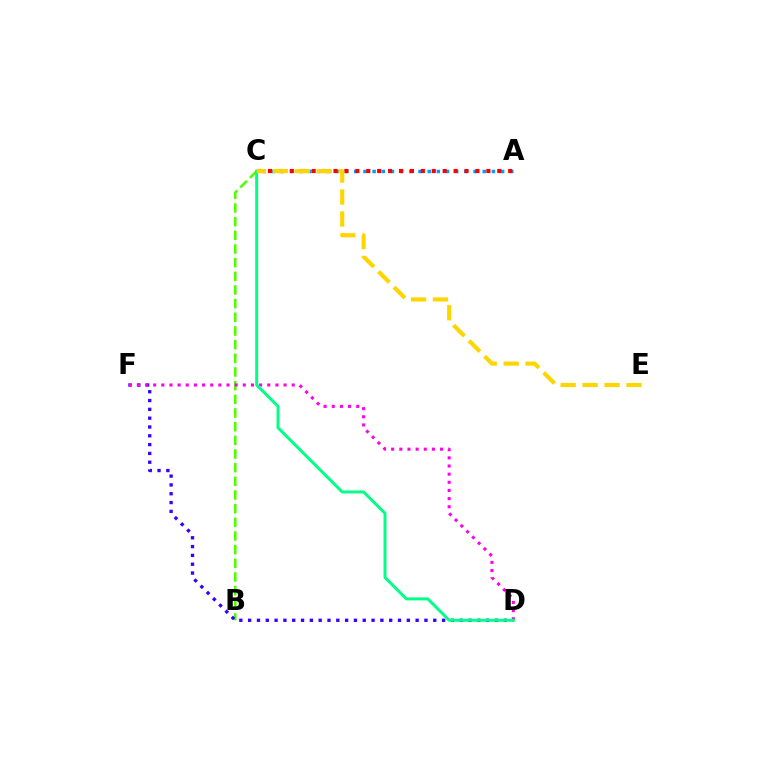{('B', 'C'): [{'color': '#4fff00', 'line_style': 'dashed', 'thickness': 1.86}], ('D', 'F'): [{'color': '#3700ff', 'line_style': 'dotted', 'thickness': 2.4}, {'color': '#ff00ed', 'line_style': 'dotted', 'thickness': 2.21}], ('A', 'C'): [{'color': '#009eff', 'line_style': 'dotted', 'thickness': 2.49}, {'color': '#ff0000', 'line_style': 'dotted', 'thickness': 2.97}], ('C', 'D'): [{'color': '#00ff86', 'line_style': 'solid', 'thickness': 2.14}], ('C', 'E'): [{'color': '#ffd500', 'line_style': 'dashed', 'thickness': 2.98}]}